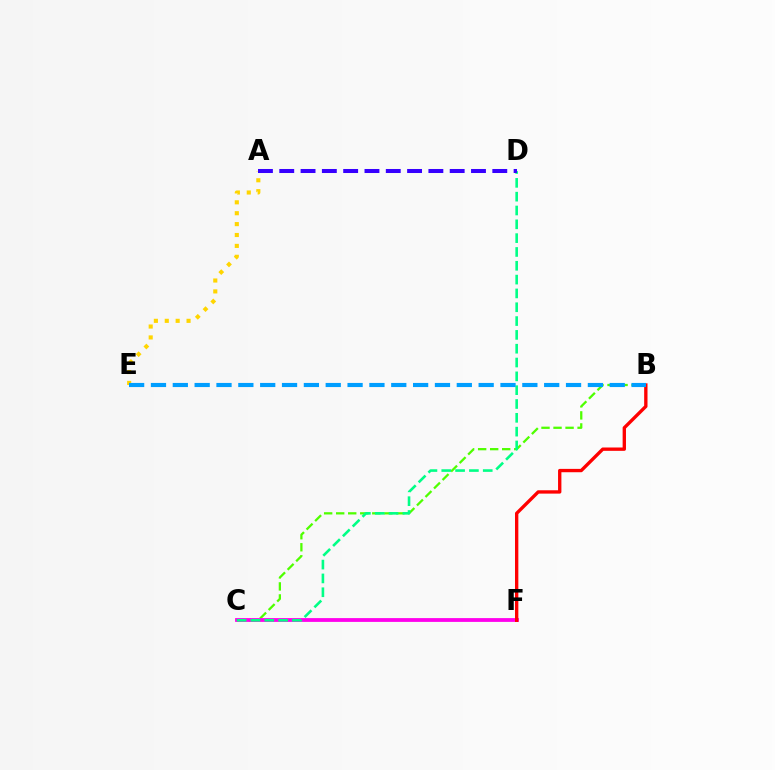{('B', 'C'): [{'color': '#4fff00', 'line_style': 'dashed', 'thickness': 1.63}], ('C', 'F'): [{'color': '#ff00ed', 'line_style': 'solid', 'thickness': 2.73}], ('A', 'E'): [{'color': '#ffd500', 'line_style': 'dotted', 'thickness': 2.96}], ('C', 'D'): [{'color': '#00ff86', 'line_style': 'dashed', 'thickness': 1.88}], ('B', 'F'): [{'color': '#ff0000', 'line_style': 'solid', 'thickness': 2.41}], ('B', 'E'): [{'color': '#009eff', 'line_style': 'dashed', 'thickness': 2.97}], ('A', 'D'): [{'color': '#3700ff', 'line_style': 'dashed', 'thickness': 2.89}]}